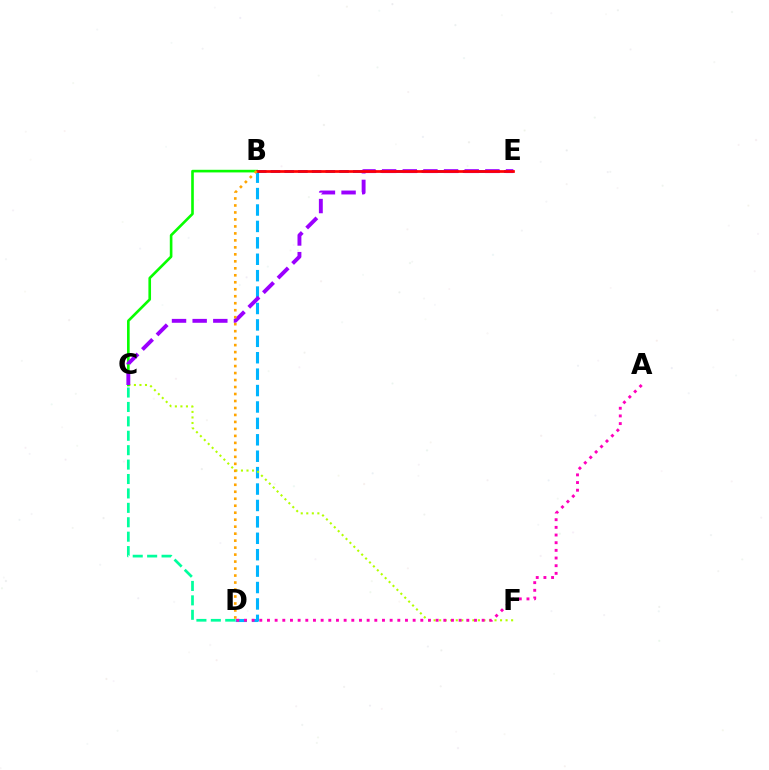{('B', 'D'): [{'color': '#00b5ff', 'line_style': 'dashed', 'thickness': 2.23}, {'color': '#ffa500', 'line_style': 'dotted', 'thickness': 1.9}], ('C', 'F'): [{'color': '#b3ff00', 'line_style': 'dotted', 'thickness': 1.5}], ('C', 'D'): [{'color': '#00ff9d', 'line_style': 'dashed', 'thickness': 1.96}], ('A', 'D'): [{'color': '#ff00bd', 'line_style': 'dotted', 'thickness': 2.08}], ('B', 'C'): [{'color': '#08ff00', 'line_style': 'solid', 'thickness': 1.9}], ('B', 'E'): [{'color': '#0010ff', 'line_style': 'dashed', 'thickness': 1.86}, {'color': '#ff0000', 'line_style': 'solid', 'thickness': 1.95}], ('C', 'E'): [{'color': '#9b00ff', 'line_style': 'dashed', 'thickness': 2.8}]}